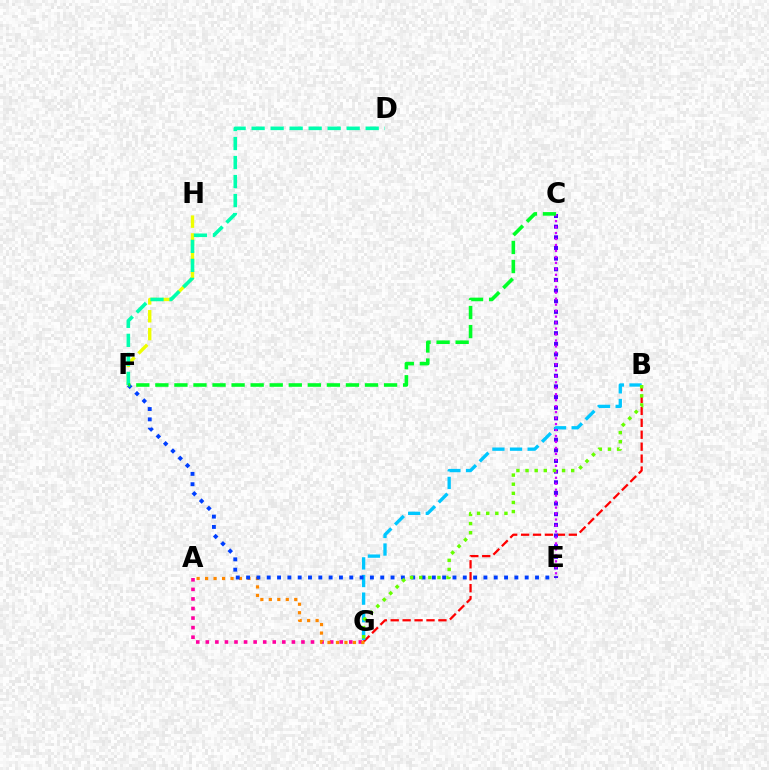{('A', 'G'): [{'color': '#ff00a0', 'line_style': 'dotted', 'thickness': 2.6}, {'color': '#ff8800', 'line_style': 'dotted', 'thickness': 2.3}], ('B', 'G'): [{'color': '#ff0000', 'line_style': 'dashed', 'thickness': 1.62}, {'color': '#00c7ff', 'line_style': 'dashed', 'thickness': 2.39}, {'color': '#66ff00', 'line_style': 'dotted', 'thickness': 2.48}], ('F', 'H'): [{'color': '#eeff00', 'line_style': 'dashed', 'thickness': 2.42}], ('D', 'F'): [{'color': '#00ffaf', 'line_style': 'dashed', 'thickness': 2.58}], ('C', 'E'): [{'color': '#4f00ff', 'line_style': 'dotted', 'thickness': 2.89}, {'color': '#d600ff', 'line_style': 'dotted', 'thickness': 1.62}], ('E', 'F'): [{'color': '#003fff', 'line_style': 'dotted', 'thickness': 2.8}], ('C', 'F'): [{'color': '#00ff27', 'line_style': 'dashed', 'thickness': 2.59}]}